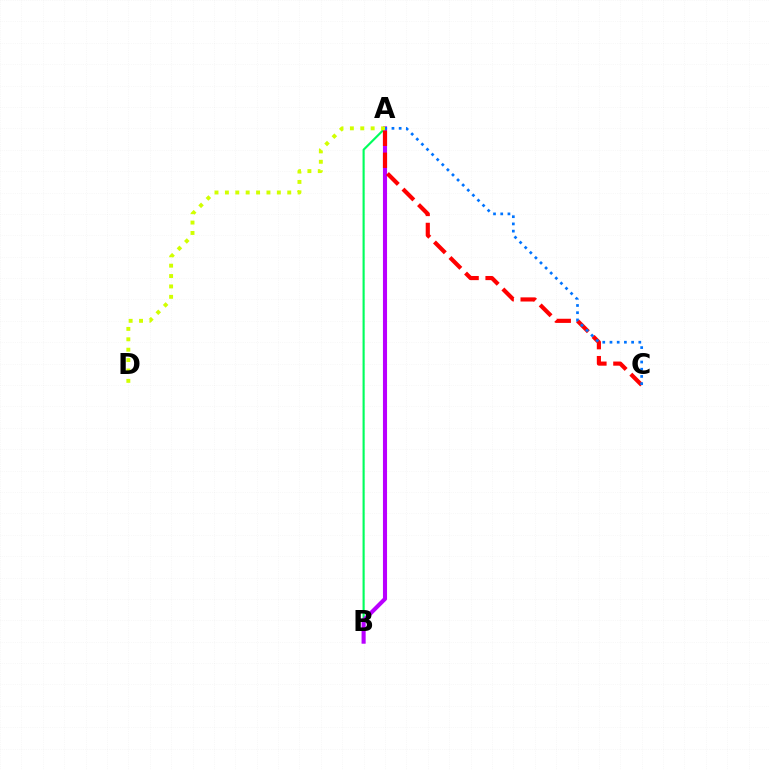{('A', 'B'): [{'color': '#00ff5c', 'line_style': 'solid', 'thickness': 1.54}, {'color': '#b900ff', 'line_style': 'solid', 'thickness': 2.94}], ('A', 'C'): [{'color': '#ff0000', 'line_style': 'dashed', 'thickness': 2.98}, {'color': '#0074ff', 'line_style': 'dotted', 'thickness': 1.96}], ('A', 'D'): [{'color': '#d1ff00', 'line_style': 'dotted', 'thickness': 2.82}]}